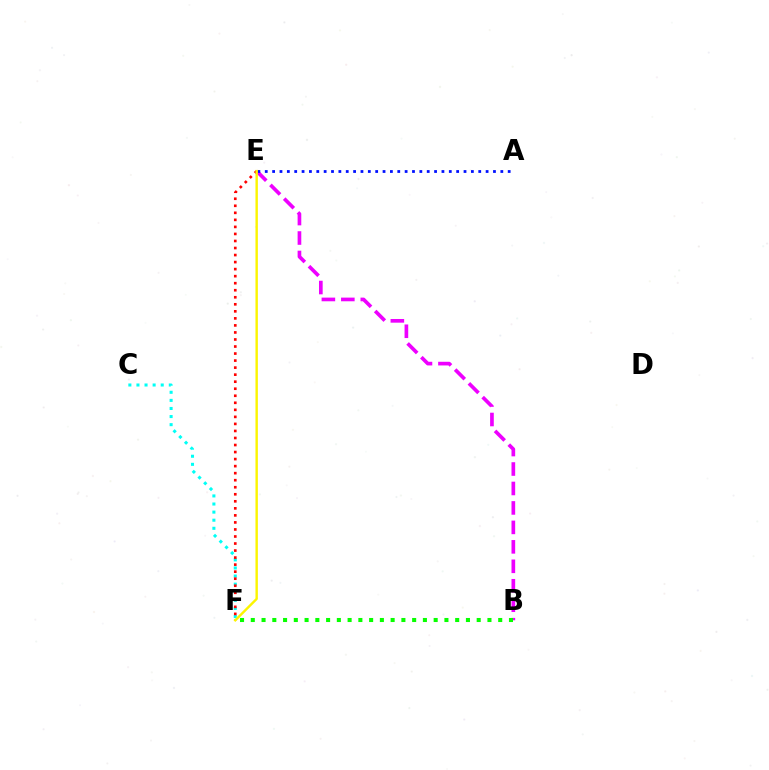{('C', 'F'): [{'color': '#00fff6', 'line_style': 'dotted', 'thickness': 2.2}], ('B', 'E'): [{'color': '#ee00ff', 'line_style': 'dashed', 'thickness': 2.64}], ('A', 'E'): [{'color': '#0010ff', 'line_style': 'dotted', 'thickness': 2.0}], ('E', 'F'): [{'color': '#ff0000', 'line_style': 'dotted', 'thickness': 1.91}, {'color': '#fcf500', 'line_style': 'solid', 'thickness': 1.74}], ('B', 'F'): [{'color': '#08ff00', 'line_style': 'dotted', 'thickness': 2.92}]}